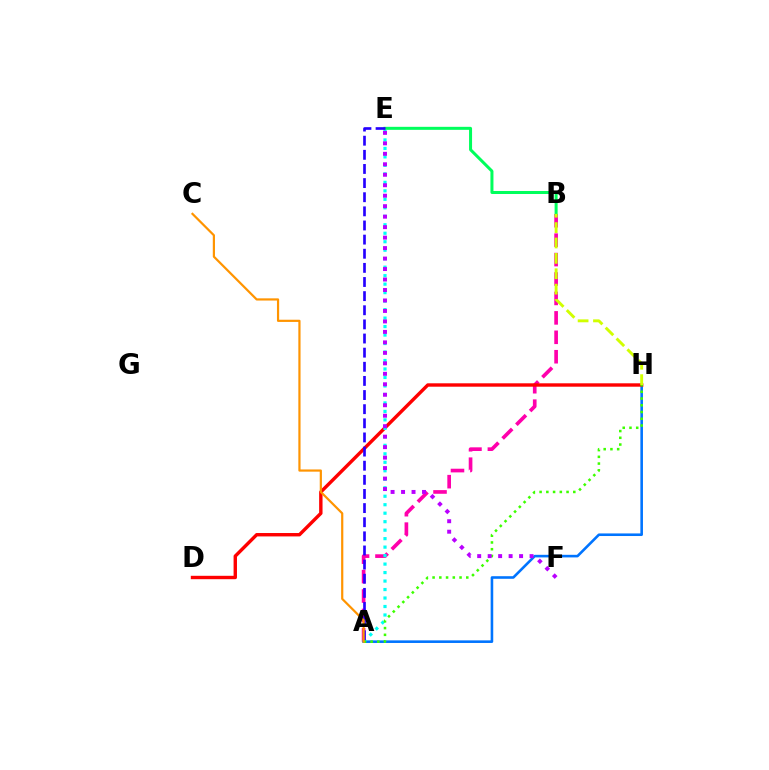{('A', 'B'): [{'color': '#ff00ac', 'line_style': 'dashed', 'thickness': 2.64}], ('B', 'E'): [{'color': '#00ff5c', 'line_style': 'solid', 'thickness': 2.17}], ('A', 'H'): [{'color': '#0074ff', 'line_style': 'solid', 'thickness': 1.87}, {'color': '#3dff00', 'line_style': 'dotted', 'thickness': 1.83}], ('D', 'H'): [{'color': '#ff0000', 'line_style': 'solid', 'thickness': 2.45}], ('A', 'E'): [{'color': '#00fff6', 'line_style': 'dotted', 'thickness': 2.3}, {'color': '#2500ff', 'line_style': 'dashed', 'thickness': 1.92}], ('E', 'F'): [{'color': '#b900ff', 'line_style': 'dotted', 'thickness': 2.85}], ('A', 'C'): [{'color': '#ff9400', 'line_style': 'solid', 'thickness': 1.58}], ('B', 'H'): [{'color': '#d1ff00', 'line_style': 'dashed', 'thickness': 2.09}]}